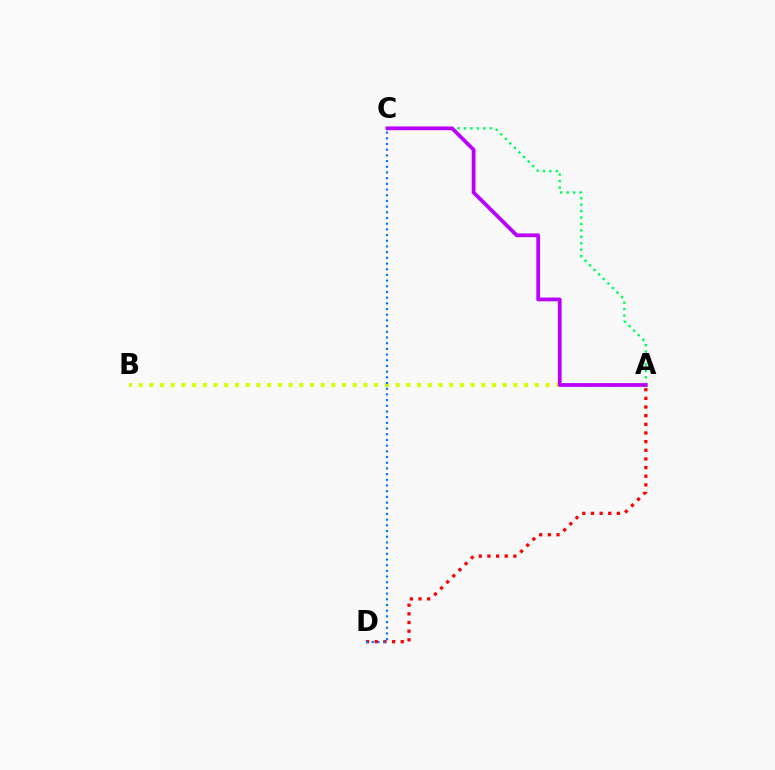{('A', 'C'): [{'color': '#00ff5c', 'line_style': 'dotted', 'thickness': 1.75}, {'color': '#b900ff', 'line_style': 'solid', 'thickness': 2.71}], ('A', 'D'): [{'color': '#ff0000', 'line_style': 'dotted', 'thickness': 2.35}], ('A', 'B'): [{'color': '#d1ff00', 'line_style': 'dotted', 'thickness': 2.91}], ('C', 'D'): [{'color': '#0074ff', 'line_style': 'dotted', 'thickness': 1.55}]}